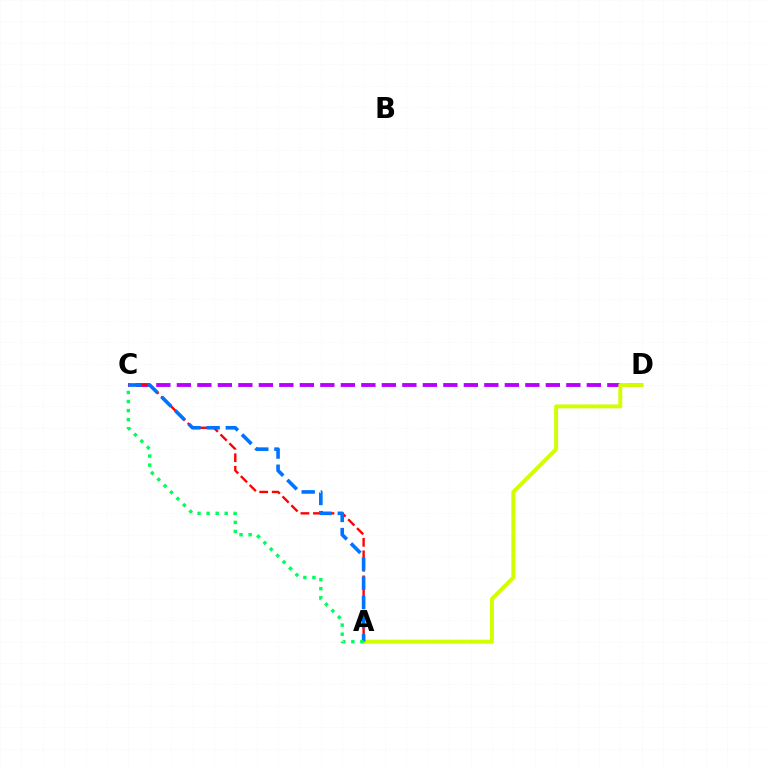{('C', 'D'): [{'color': '#b900ff', 'line_style': 'dashed', 'thickness': 2.78}], ('A', 'C'): [{'color': '#ff0000', 'line_style': 'dashed', 'thickness': 1.7}, {'color': '#0074ff', 'line_style': 'dashed', 'thickness': 2.6}, {'color': '#00ff5c', 'line_style': 'dotted', 'thickness': 2.46}], ('A', 'D'): [{'color': '#d1ff00', 'line_style': 'solid', 'thickness': 2.82}]}